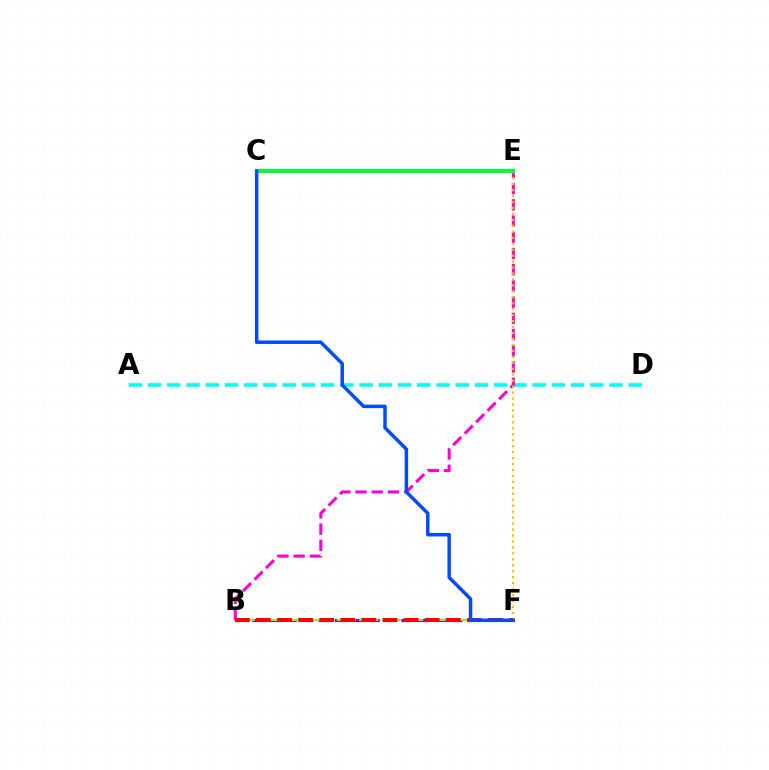{('B', 'F'): [{'color': '#7200ff', 'line_style': 'dashed', 'thickness': 2.25}, {'color': '#84ff00', 'line_style': 'dashed', 'thickness': 1.53}, {'color': '#ff0000', 'line_style': 'dashed', 'thickness': 2.87}], ('A', 'D'): [{'color': '#00fff6', 'line_style': 'dashed', 'thickness': 2.61}], ('B', 'E'): [{'color': '#ff00cf', 'line_style': 'dashed', 'thickness': 2.2}], ('E', 'F'): [{'color': '#ffbd00', 'line_style': 'dotted', 'thickness': 1.62}], ('C', 'E'): [{'color': '#00ff39', 'line_style': 'solid', 'thickness': 2.88}], ('C', 'F'): [{'color': '#004bff', 'line_style': 'solid', 'thickness': 2.5}]}